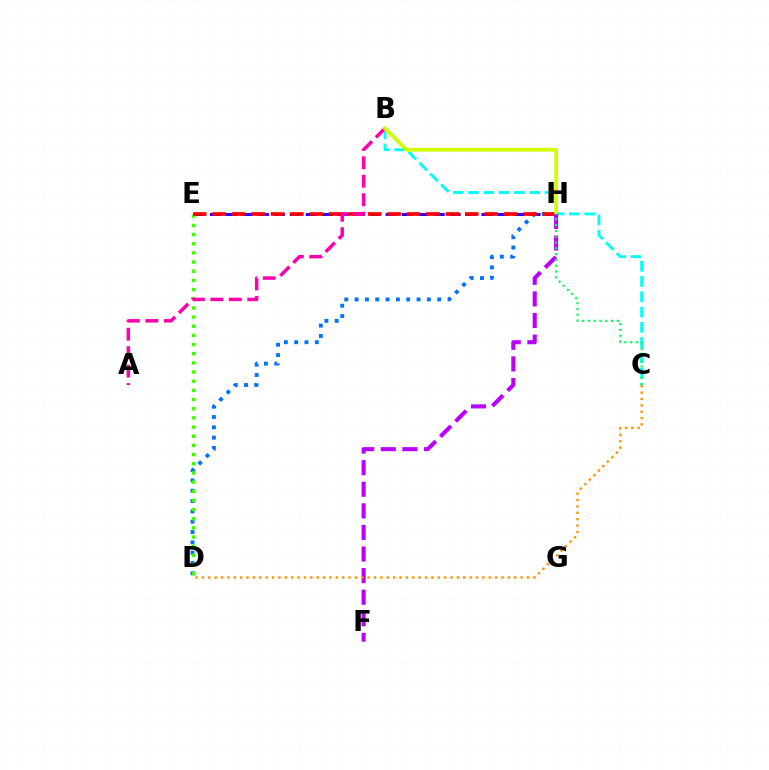{('E', 'H'): [{'color': '#2500ff', 'line_style': 'dashed', 'thickness': 2.17}, {'color': '#ff0000', 'line_style': 'dashed', 'thickness': 2.64}], ('B', 'C'): [{'color': '#00fff6', 'line_style': 'dashed', 'thickness': 2.08}], ('D', 'H'): [{'color': '#0074ff', 'line_style': 'dotted', 'thickness': 2.8}], ('D', 'E'): [{'color': '#3dff00', 'line_style': 'dotted', 'thickness': 2.49}], ('A', 'B'): [{'color': '#ff00ac', 'line_style': 'dashed', 'thickness': 2.51}], ('B', 'H'): [{'color': '#d1ff00', 'line_style': 'solid', 'thickness': 2.7}], ('F', 'H'): [{'color': '#b900ff', 'line_style': 'dashed', 'thickness': 2.93}], ('C', 'H'): [{'color': '#00ff5c', 'line_style': 'dotted', 'thickness': 1.57}], ('C', 'D'): [{'color': '#ff9400', 'line_style': 'dotted', 'thickness': 1.73}]}